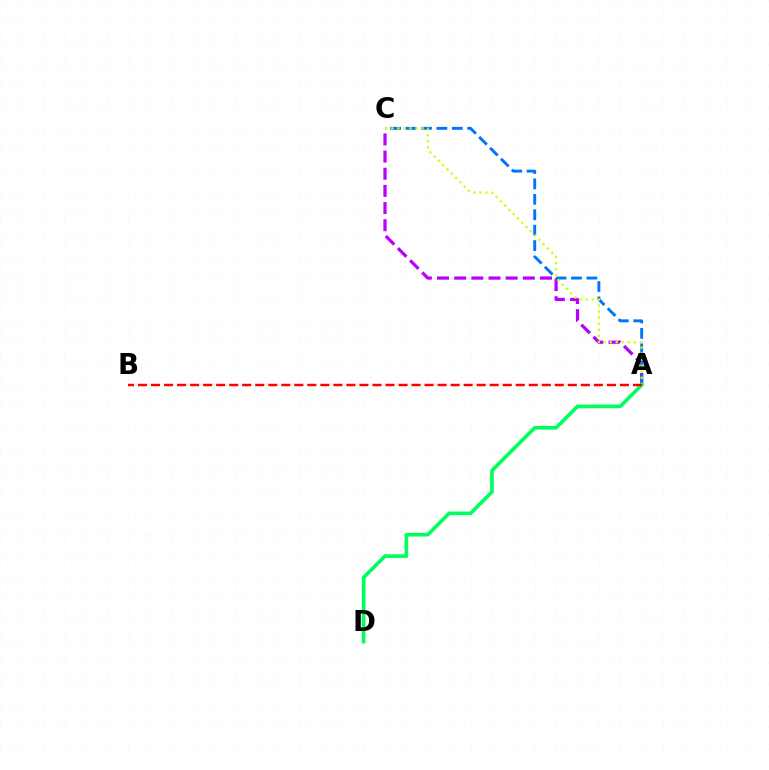{('A', 'C'): [{'color': '#b900ff', 'line_style': 'dashed', 'thickness': 2.33}, {'color': '#0074ff', 'line_style': 'dashed', 'thickness': 2.1}, {'color': '#d1ff00', 'line_style': 'dotted', 'thickness': 1.64}], ('A', 'D'): [{'color': '#00ff5c', 'line_style': 'solid', 'thickness': 2.61}], ('A', 'B'): [{'color': '#ff0000', 'line_style': 'dashed', 'thickness': 1.77}]}